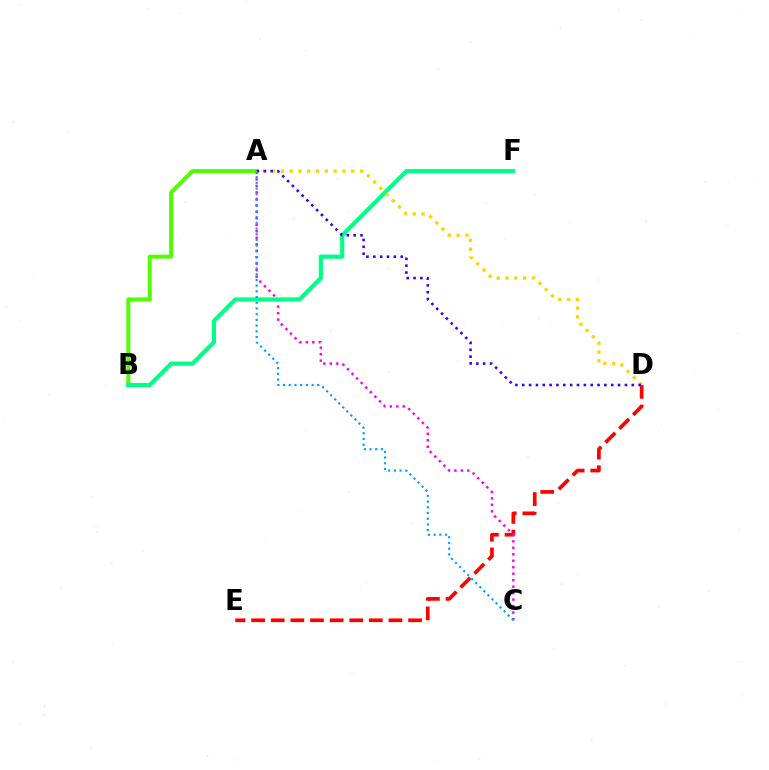{('D', 'E'): [{'color': '#ff0000', 'line_style': 'dashed', 'thickness': 2.67}], ('A', 'C'): [{'color': '#ff00ed', 'line_style': 'dotted', 'thickness': 1.76}, {'color': '#009eff', 'line_style': 'dotted', 'thickness': 1.55}], ('A', 'B'): [{'color': '#4fff00', 'line_style': 'solid', 'thickness': 2.88}], ('B', 'F'): [{'color': '#00ff86', 'line_style': 'solid', 'thickness': 3.0}], ('A', 'D'): [{'color': '#ffd500', 'line_style': 'dotted', 'thickness': 2.39}, {'color': '#3700ff', 'line_style': 'dotted', 'thickness': 1.86}]}